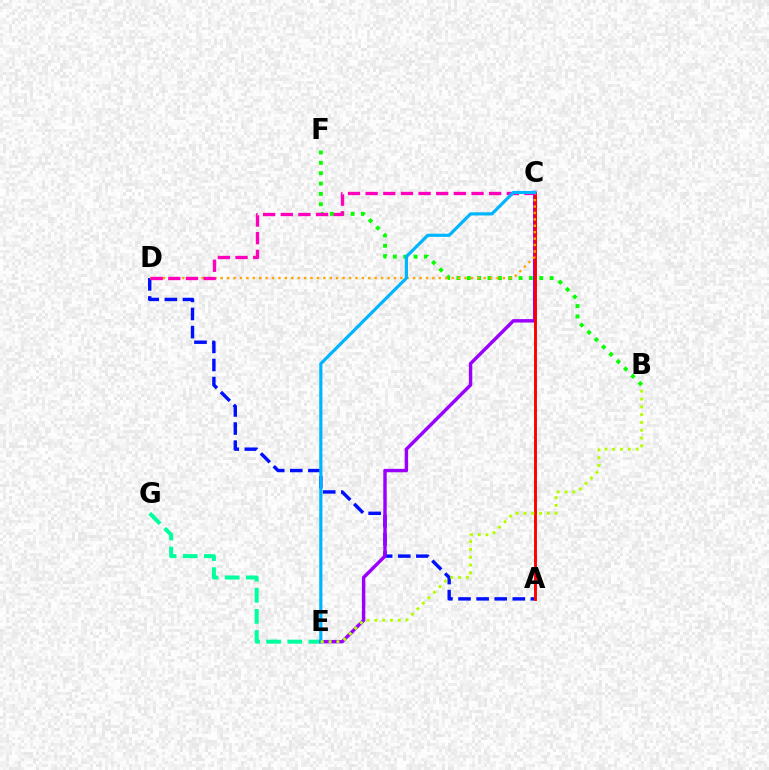{('A', 'D'): [{'color': '#0010ff', 'line_style': 'dashed', 'thickness': 2.46}], ('E', 'G'): [{'color': '#00ff9d', 'line_style': 'dashed', 'thickness': 2.87}], ('C', 'E'): [{'color': '#9b00ff', 'line_style': 'solid', 'thickness': 2.47}, {'color': '#00b5ff', 'line_style': 'solid', 'thickness': 2.29}], ('B', 'F'): [{'color': '#08ff00', 'line_style': 'dotted', 'thickness': 2.81}], ('A', 'C'): [{'color': '#ff0000', 'line_style': 'solid', 'thickness': 2.1}], ('C', 'D'): [{'color': '#ffa500', 'line_style': 'dotted', 'thickness': 1.74}, {'color': '#ff00bd', 'line_style': 'dashed', 'thickness': 2.4}], ('B', 'E'): [{'color': '#b3ff00', 'line_style': 'dotted', 'thickness': 2.12}]}